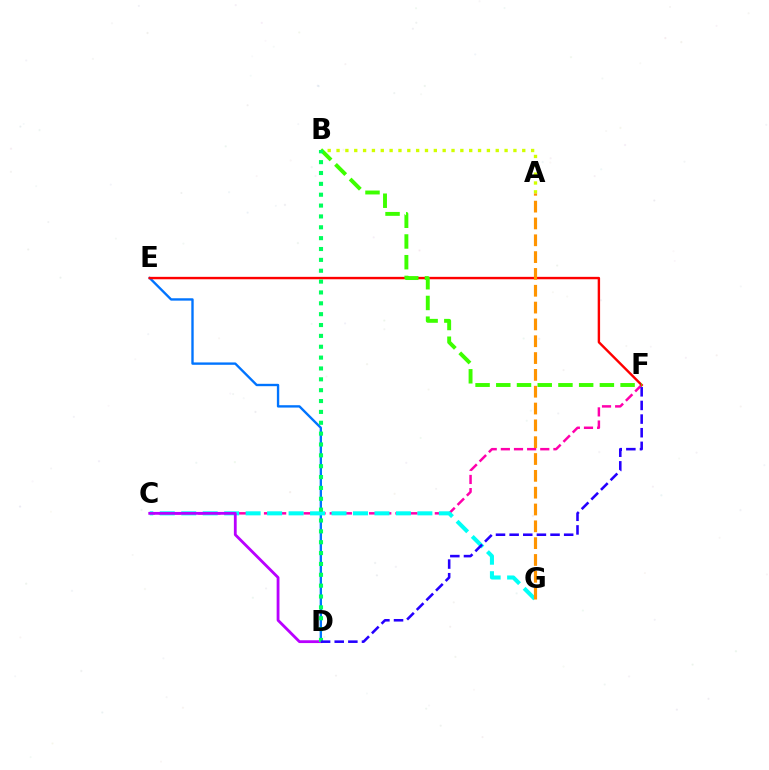{('C', 'F'): [{'color': '#ff00ac', 'line_style': 'dashed', 'thickness': 1.79}], ('D', 'E'): [{'color': '#0074ff', 'line_style': 'solid', 'thickness': 1.7}], ('A', 'B'): [{'color': '#d1ff00', 'line_style': 'dotted', 'thickness': 2.4}], ('E', 'F'): [{'color': '#ff0000', 'line_style': 'solid', 'thickness': 1.74}], ('B', 'F'): [{'color': '#3dff00', 'line_style': 'dashed', 'thickness': 2.81}], ('C', 'G'): [{'color': '#00fff6', 'line_style': 'dashed', 'thickness': 2.92}], ('C', 'D'): [{'color': '#b900ff', 'line_style': 'solid', 'thickness': 2.02}], ('B', 'D'): [{'color': '#00ff5c', 'line_style': 'dotted', 'thickness': 2.95}], ('A', 'G'): [{'color': '#ff9400', 'line_style': 'dashed', 'thickness': 2.29}], ('D', 'F'): [{'color': '#2500ff', 'line_style': 'dashed', 'thickness': 1.85}]}